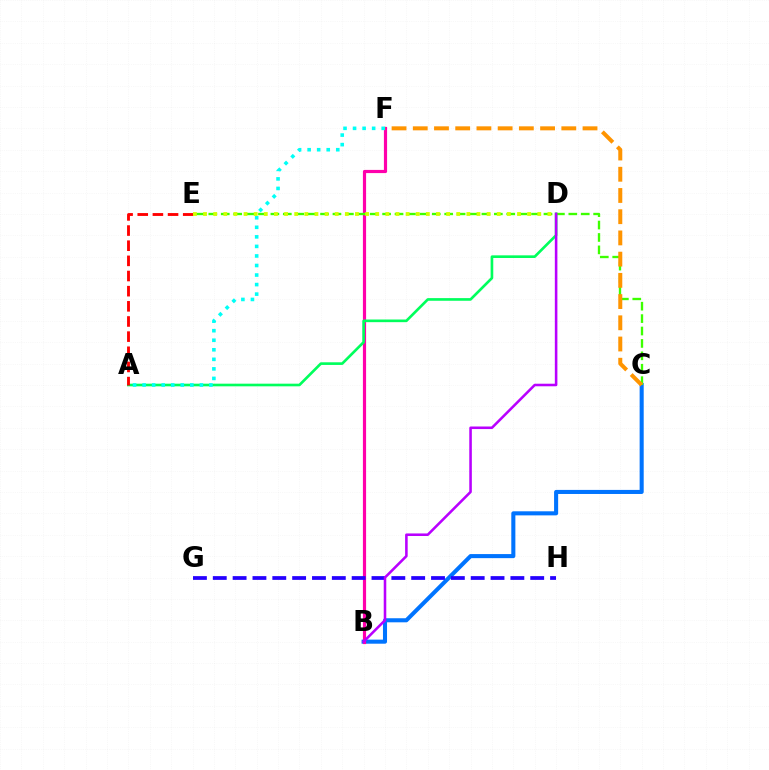{('B', 'C'): [{'color': '#0074ff', 'line_style': 'solid', 'thickness': 2.93}], ('B', 'F'): [{'color': '#ff00ac', 'line_style': 'solid', 'thickness': 2.29}], ('A', 'D'): [{'color': '#00ff5c', 'line_style': 'solid', 'thickness': 1.91}], ('A', 'E'): [{'color': '#ff0000', 'line_style': 'dashed', 'thickness': 2.06}], ('G', 'H'): [{'color': '#2500ff', 'line_style': 'dashed', 'thickness': 2.7}], ('C', 'E'): [{'color': '#3dff00', 'line_style': 'dashed', 'thickness': 1.69}], ('A', 'F'): [{'color': '#00fff6', 'line_style': 'dotted', 'thickness': 2.59}], ('B', 'D'): [{'color': '#b900ff', 'line_style': 'solid', 'thickness': 1.85}], ('C', 'F'): [{'color': '#ff9400', 'line_style': 'dashed', 'thickness': 2.88}], ('D', 'E'): [{'color': '#d1ff00', 'line_style': 'dotted', 'thickness': 2.75}]}